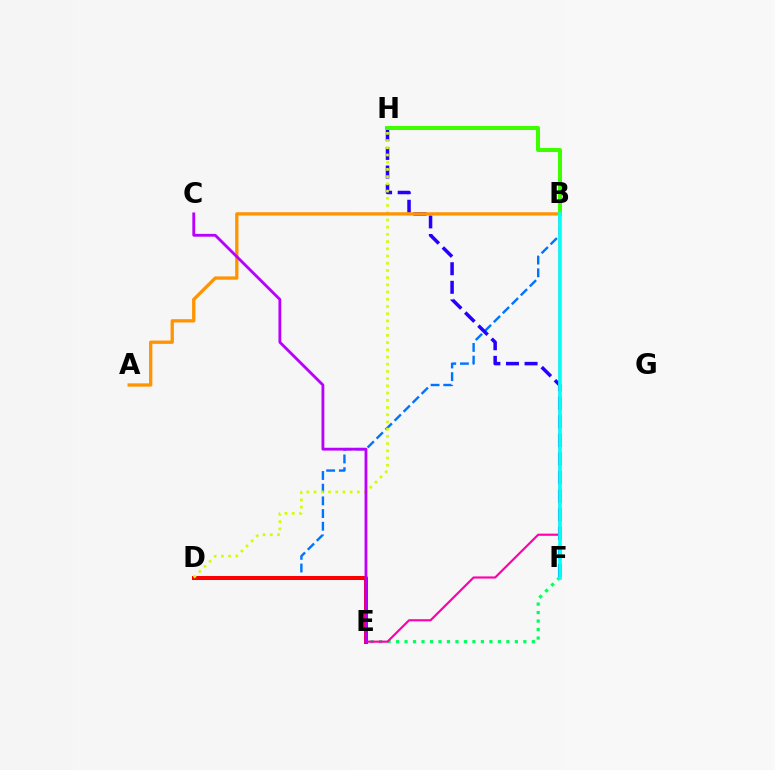{('E', 'F'): [{'color': '#00ff5c', 'line_style': 'dotted', 'thickness': 2.31}], ('B', 'D'): [{'color': '#0074ff', 'line_style': 'dashed', 'thickness': 1.72}], ('F', 'H'): [{'color': '#2500ff', 'line_style': 'dashed', 'thickness': 2.53}], ('D', 'E'): [{'color': '#ff0000', 'line_style': 'solid', 'thickness': 2.89}], ('D', 'H'): [{'color': '#d1ff00', 'line_style': 'dotted', 'thickness': 1.96}], ('A', 'B'): [{'color': '#ff9400', 'line_style': 'solid', 'thickness': 2.37}], ('B', 'E'): [{'color': '#ff00ac', 'line_style': 'solid', 'thickness': 1.55}], ('C', 'E'): [{'color': '#b900ff', 'line_style': 'solid', 'thickness': 2.03}], ('B', 'H'): [{'color': '#3dff00', 'line_style': 'solid', 'thickness': 2.89}], ('B', 'F'): [{'color': '#00fff6', 'line_style': 'solid', 'thickness': 2.59}]}